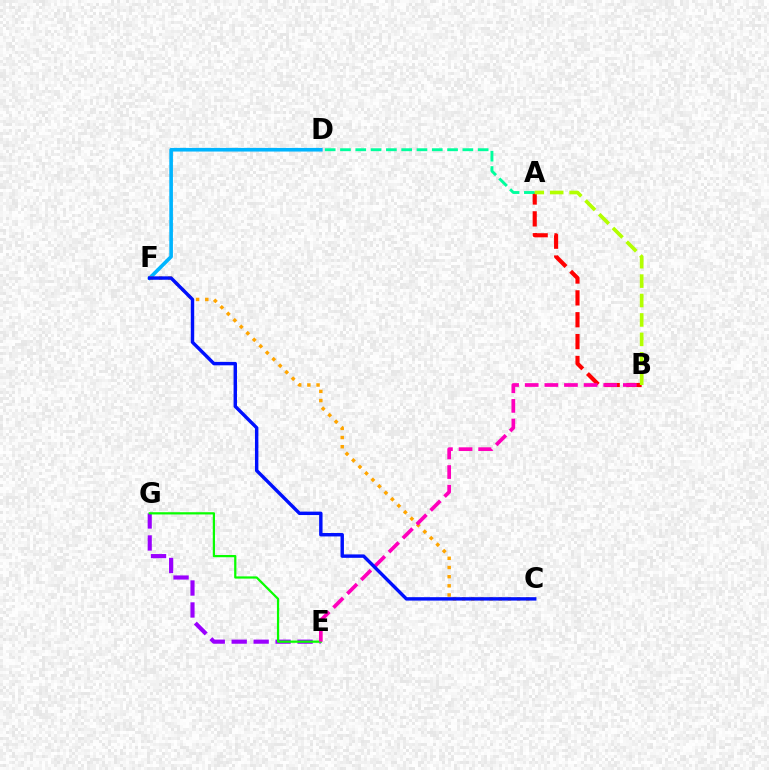{('A', 'B'): [{'color': '#ff0000', 'line_style': 'dashed', 'thickness': 2.97}, {'color': '#b3ff00', 'line_style': 'dashed', 'thickness': 2.64}], ('A', 'D'): [{'color': '#00ff9d', 'line_style': 'dashed', 'thickness': 2.08}], ('E', 'G'): [{'color': '#9b00ff', 'line_style': 'dashed', 'thickness': 2.98}, {'color': '#08ff00', 'line_style': 'solid', 'thickness': 1.61}], ('D', 'F'): [{'color': '#00b5ff', 'line_style': 'solid', 'thickness': 2.62}], ('C', 'F'): [{'color': '#ffa500', 'line_style': 'dotted', 'thickness': 2.49}, {'color': '#0010ff', 'line_style': 'solid', 'thickness': 2.46}], ('B', 'E'): [{'color': '#ff00bd', 'line_style': 'dashed', 'thickness': 2.67}]}